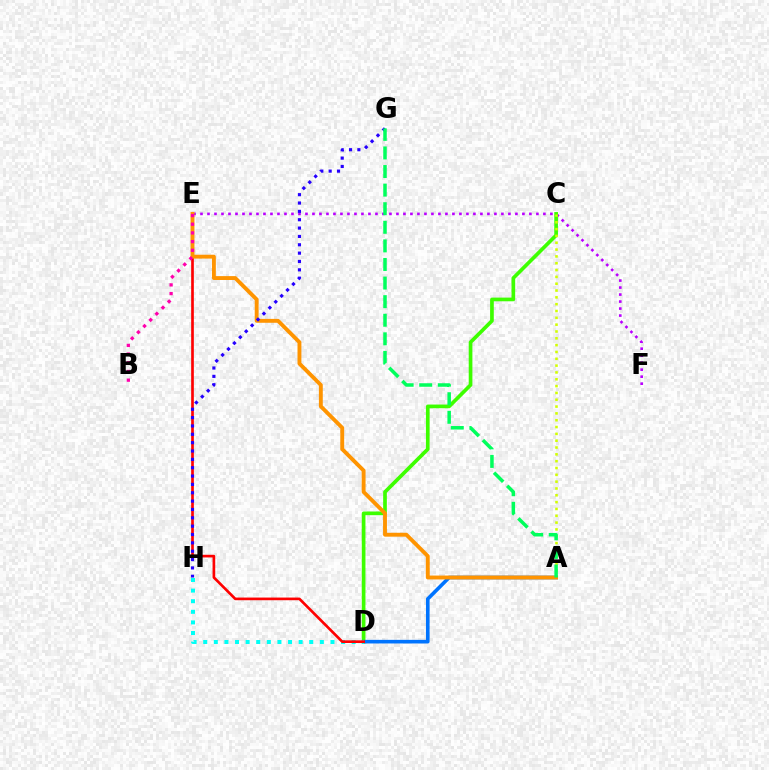{('E', 'F'): [{'color': '#b900ff', 'line_style': 'dotted', 'thickness': 1.9}], ('C', 'D'): [{'color': '#3dff00', 'line_style': 'solid', 'thickness': 2.65}], ('A', 'C'): [{'color': '#d1ff00', 'line_style': 'dotted', 'thickness': 1.85}], ('A', 'D'): [{'color': '#0074ff', 'line_style': 'solid', 'thickness': 2.61}], ('D', 'H'): [{'color': '#00fff6', 'line_style': 'dotted', 'thickness': 2.88}], ('D', 'E'): [{'color': '#ff0000', 'line_style': 'solid', 'thickness': 1.92}], ('A', 'E'): [{'color': '#ff9400', 'line_style': 'solid', 'thickness': 2.8}], ('G', 'H'): [{'color': '#2500ff', 'line_style': 'dotted', 'thickness': 2.27}], ('B', 'E'): [{'color': '#ff00ac', 'line_style': 'dotted', 'thickness': 2.36}], ('A', 'G'): [{'color': '#00ff5c', 'line_style': 'dashed', 'thickness': 2.53}]}